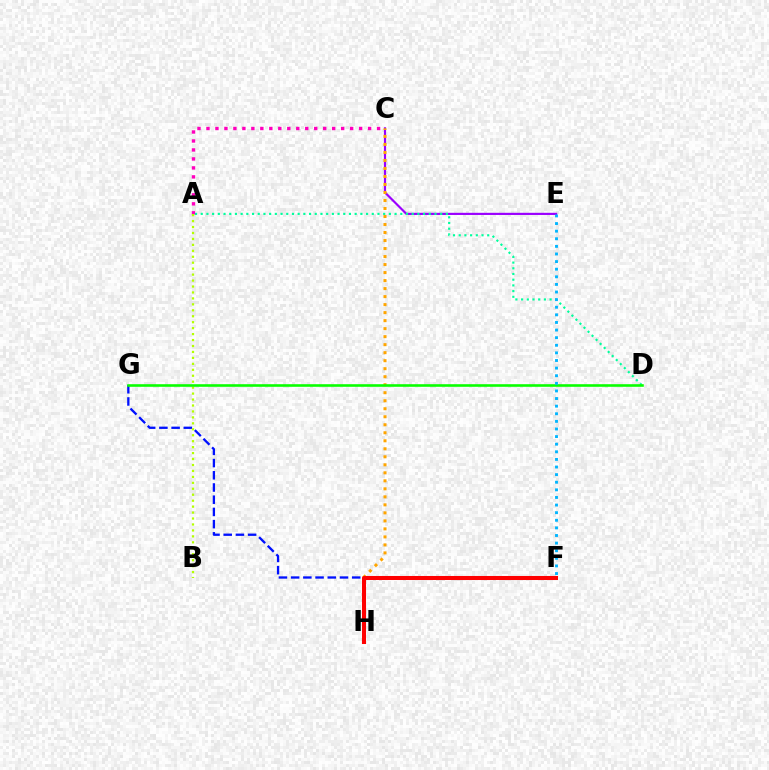{('A', 'C'): [{'color': '#ff00bd', 'line_style': 'dotted', 'thickness': 2.44}], ('C', 'E'): [{'color': '#9b00ff', 'line_style': 'solid', 'thickness': 1.56}], ('F', 'G'): [{'color': '#0010ff', 'line_style': 'dashed', 'thickness': 1.66}], ('C', 'H'): [{'color': '#ffa500', 'line_style': 'dotted', 'thickness': 2.18}], ('A', 'B'): [{'color': '#b3ff00', 'line_style': 'dotted', 'thickness': 1.62}], ('F', 'H'): [{'color': '#ff0000', 'line_style': 'solid', 'thickness': 2.91}], ('A', 'D'): [{'color': '#00ff9d', 'line_style': 'dotted', 'thickness': 1.55}], ('D', 'G'): [{'color': '#08ff00', 'line_style': 'solid', 'thickness': 1.87}], ('E', 'F'): [{'color': '#00b5ff', 'line_style': 'dotted', 'thickness': 2.07}]}